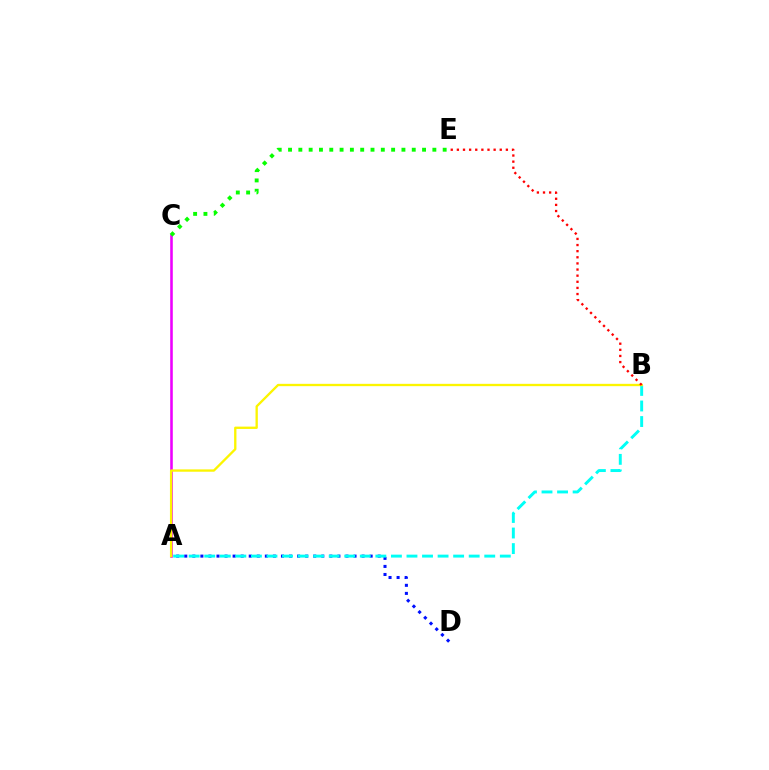{('A', 'D'): [{'color': '#0010ff', 'line_style': 'dotted', 'thickness': 2.19}], ('A', 'C'): [{'color': '#ee00ff', 'line_style': 'solid', 'thickness': 1.85}], ('A', 'B'): [{'color': '#00fff6', 'line_style': 'dashed', 'thickness': 2.11}, {'color': '#fcf500', 'line_style': 'solid', 'thickness': 1.67}], ('C', 'E'): [{'color': '#08ff00', 'line_style': 'dotted', 'thickness': 2.8}], ('B', 'E'): [{'color': '#ff0000', 'line_style': 'dotted', 'thickness': 1.66}]}